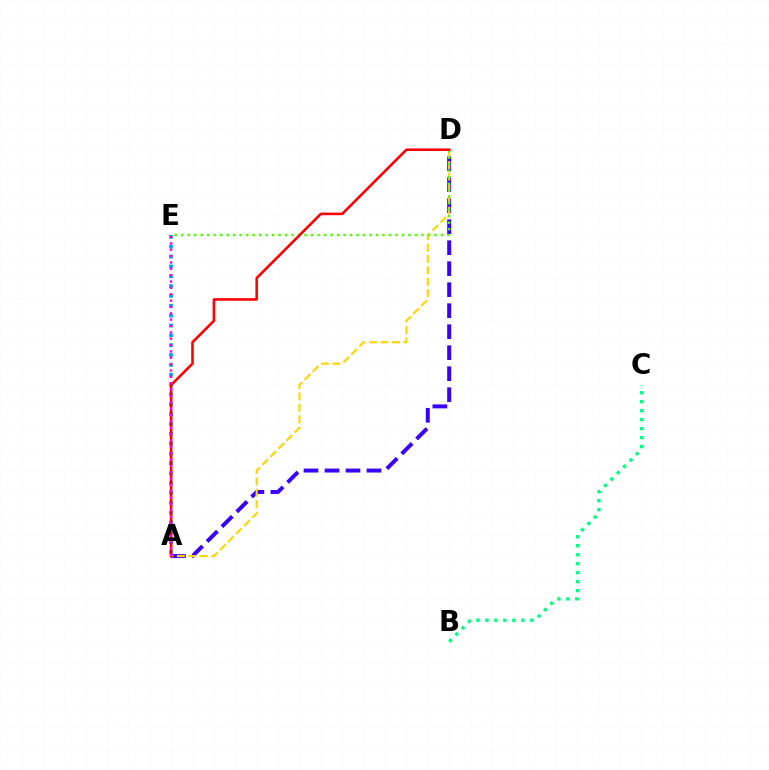{('A', 'D'): [{'color': '#3700ff', 'line_style': 'dashed', 'thickness': 2.85}, {'color': '#ffd500', 'line_style': 'dashed', 'thickness': 1.55}, {'color': '#ff0000', 'line_style': 'solid', 'thickness': 1.86}], ('B', 'C'): [{'color': '#00ff86', 'line_style': 'dotted', 'thickness': 2.44}], ('A', 'E'): [{'color': '#009eff', 'line_style': 'dotted', 'thickness': 2.68}, {'color': '#ff00ed', 'line_style': 'dotted', 'thickness': 1.73}], ('D', 'E'): [{'color': '#4fff00', 'line_style': 'dotted', 'thickness': 1.76}]}